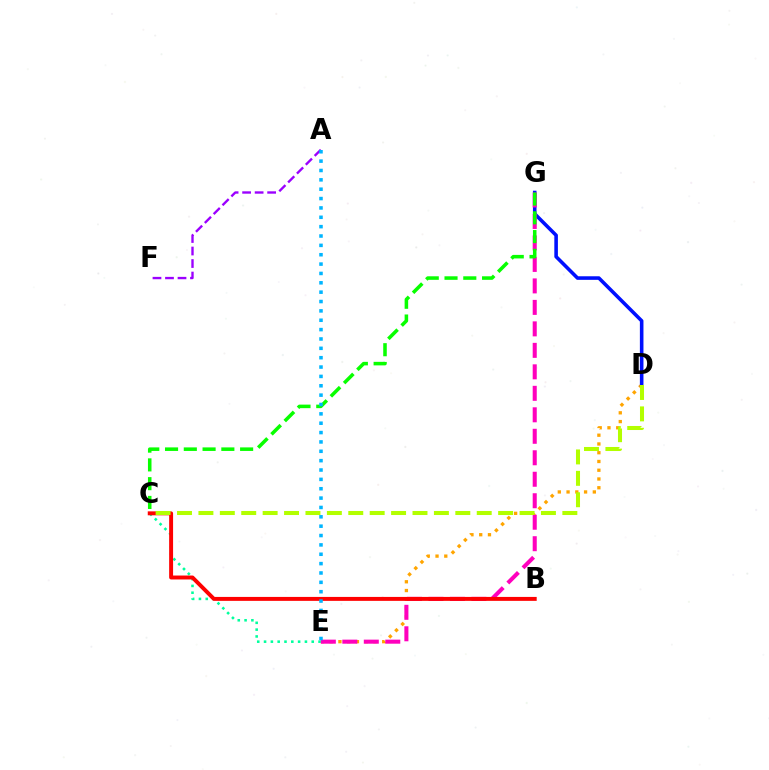{('D', 'E'): [{'color': '#ffa500', 'line_style': 'dotted', 'thickness': 2.38}], ('C', 'E'): [{'color': '#00ff9d', 'line_style': 'dotted', 'thickness': 1.85}], ('A', 'F'): [{'color': '#9b00ff', 'line_style': 'dashed', 'thickness': 1.7}], ('D', 'G'): [{'color': '#0010ff', 'line_style': 'solid', 'thickness': 2.58}], ('E', 'G'): [{'color': '#ff00bd', 'line_style': 'dashed', 'thickness': 2.92}], ('B', 'C'): [{'color': '#ff0000', 'line_style': 'solid', 'thickness': 2.83}], ('C', 'D'): [{'color': '#b3ff00', 'line_style': 'dashed', 'thickness': 2.91}], ('C', 'G'): [{'color': '#08ff00', 'line_style': 'dashed', 'thickness': 2.55}], ('A', 'E'): [{'color': '#00b5ff', 'line_style': 'dotted', 'thickness': 2.54}]}